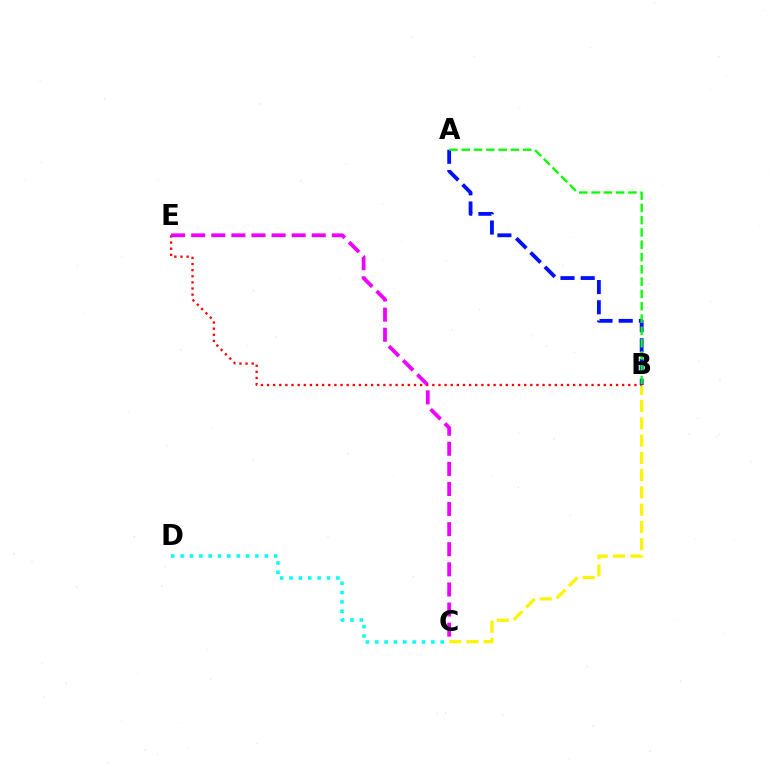{('B', 'C'): [{'color': '#fcf500', 'line_style': 'dashed', 'thickness': 2.34}], ('B', 'E'): [{'color': '#ff0000', 'line_style': 'dotted', 'thickness': 1.66}], ('A', 'B'): [{'color': '#0010ff', 'line_style': 'dashed', 'thickness': 2.74}, {'color': '#08ff00', 'line_style': 'dashed', 'thickness': 1.67}], ('C', 'E'): [{'color': '#ee00ff', 'line_style': 'dashed', 'thickness': 2.73}], ('C', 'D'): [{'color': '#00fff6', 'line_style': 'dotted', 'thickness': 2.54}]}